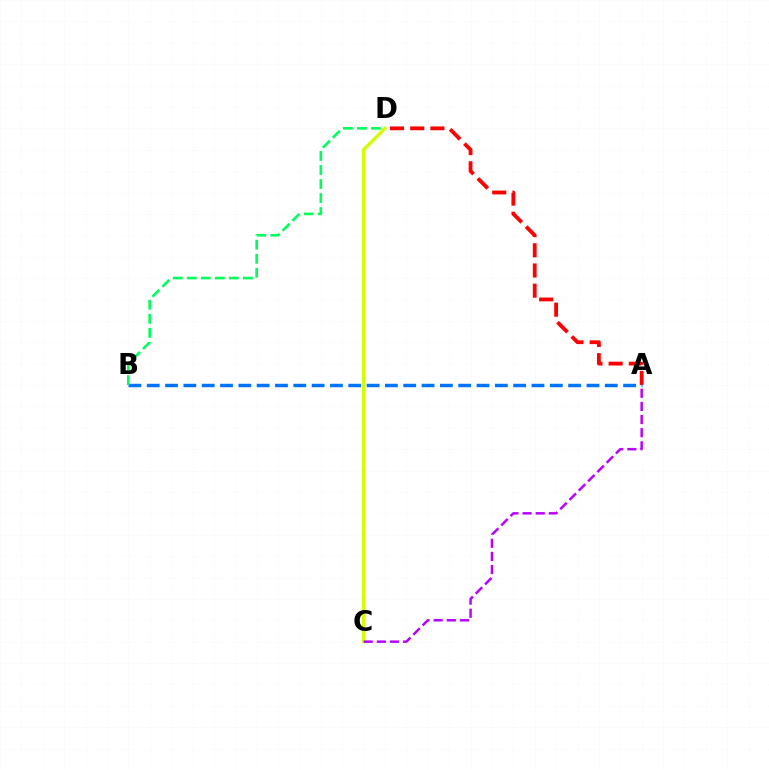{('A', 'D'): [{'color': '#ff0000', 'line_style': 'dashed', 'thickness': 2.74}], ('A', 'B'): [{'color': '#0074ff', 'line_style': 'dashed', 'thickness': 2.49}], ('C', 'D'): [{'color': '#d1ff00', 'line_style': 'solid', 'thickness': 2.41}], ('B', 'D'): [{'color': '#00ff5c', 'line_style': 'dashed', 'thickness': 1.91}], ('A', 'C'): [{'color': '#b900ff', 'line_style': 'dashed', 'thickness': 1.78}]}